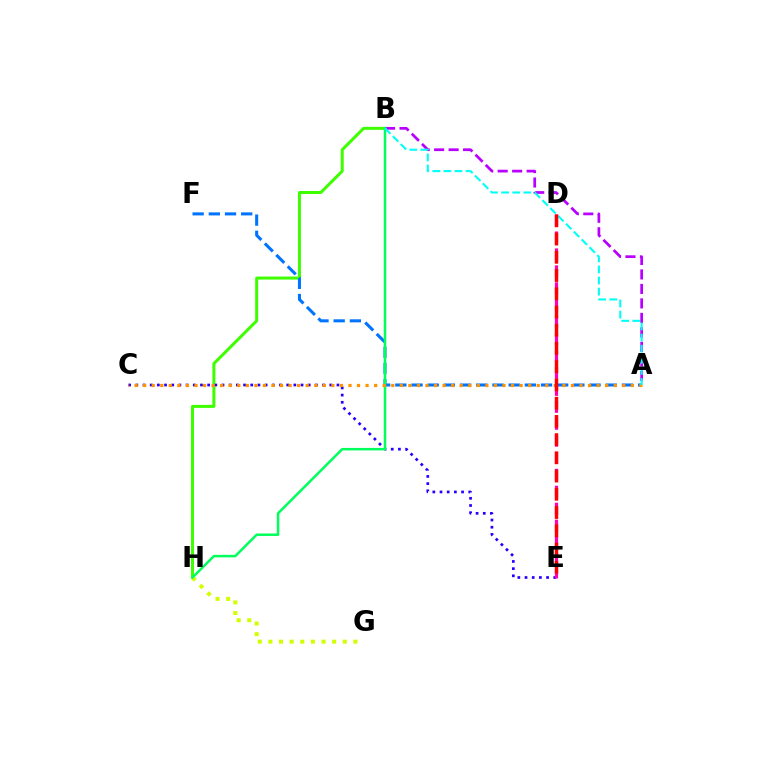{('B', 'H'): [{'color': '#3dff00', 'line_style': 'solid', 'thickness': 2.17}, {'color': '#00ff5c', 'line_style': 'solid', 'thickness': 1.8}], ('C', 'E'): [{'color': '#2500ff', 'line_style': 'dotted', 'thickness': 1.95}], ('A', 'B'): [{'color': '#b900ff', 'line_style': 'dashed', 'thickness': 1.97}, {'color': '#00fff6', 'line_style': 'dashed', 'thickness': 1.51}], ('A', 'F'): [{'color': '#0074ff', 'line_style': 'dashed', 'thickness': 2.2}], ('G', 'H'): [{'color': '#d1ff00', 'line_style': 'dotted', 'thickness': 2.89}], ('A', 'C'): [{'color': '#ff9400', 'line_style': 'dotted', 'thickness': 2.32}], ('D', 'E'): [{'color': '#ff00ac', 'line_style': 'dashed', 'thickness': 2.3}, {'color': '#ff0000', 'line_style': 'dashed', 'thickness': 2.48}]}